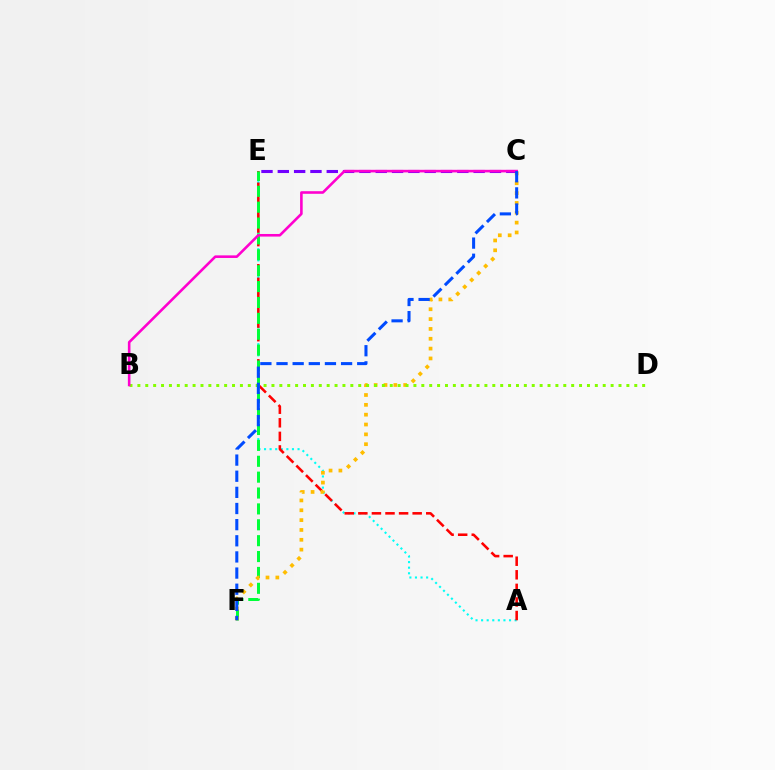{('A', 'E'): [{'color': '#00fff6', 'line_style': 'dotted', 'thickness': 1.52}, {'color': '#ff0000', 'line_style': 'dashed', 'thickness': 1.85}], ('E', 'F'): [{'color': '#00ff39', 'line_style': 'dashed', 'thickness': 2.16}], ('C', 'F'): [{'color': '#ffbd00', 'line_style': 'dotted', 'thickness': 2.67}, {'color': '#004bff', 'line_style': 'dashed', 'thickness': 2.19}], ('C', 'E'): [{'color': '#7200ff', 'line_style': 'dashed', 'thickness': 2.22}], ('B', 'D'): [{'color': '#84ff00', 'line_style': 'dotted', 'thickness': 2.14}], ('B', 'C'): [{'color': '#ff00cf', 'line_style': 'solid', 'thickness': 1.87}]}